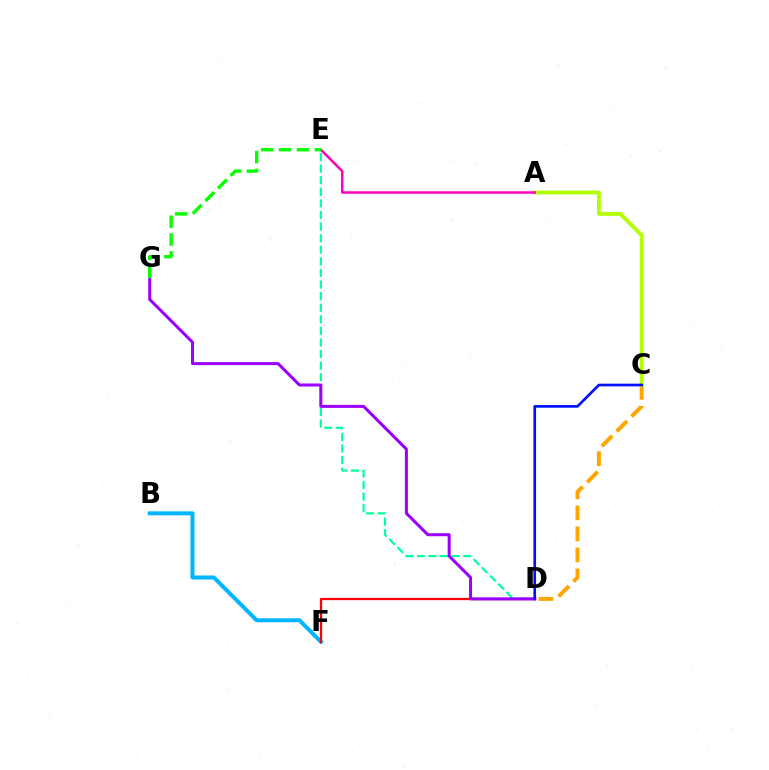{('B', 'F'): [{'color': '#00b5ff', 'line_style': 'solid', 'thickness': 2.87}], ('D', 'F'): [{'color': '#ff0000', 'line_style': 'solid', 'thickness': 1.64}], ('D', 'E'): [{'color': '#00ff9d', 'line_style': 'dashed', 'thickness': 1.57}], ('C', 'D'): [{'color': '#ffa500', 'line_style': 'dashed', 'thickness': 2.86}, {'color': '#0010ff', 'line_style': 'solid', 'thickness': 1.92}], ('D', 'G'): [{'color': '#9b00ff', 'line_style': 'solid', 'thickness': 2.17}], ('A', 'C'): [{'color': '#b3ff00', 'line_style': 'solid', 'thickness': 2.77}], ('A', 'E'): [{'color': '#ff00bd', 'line_style': 'solid', 'thickness': 1.79}], ('E', 'G'): [{'color': '#08ff00', 'line_style': 'dashed', 'thickness': 2.43}]}